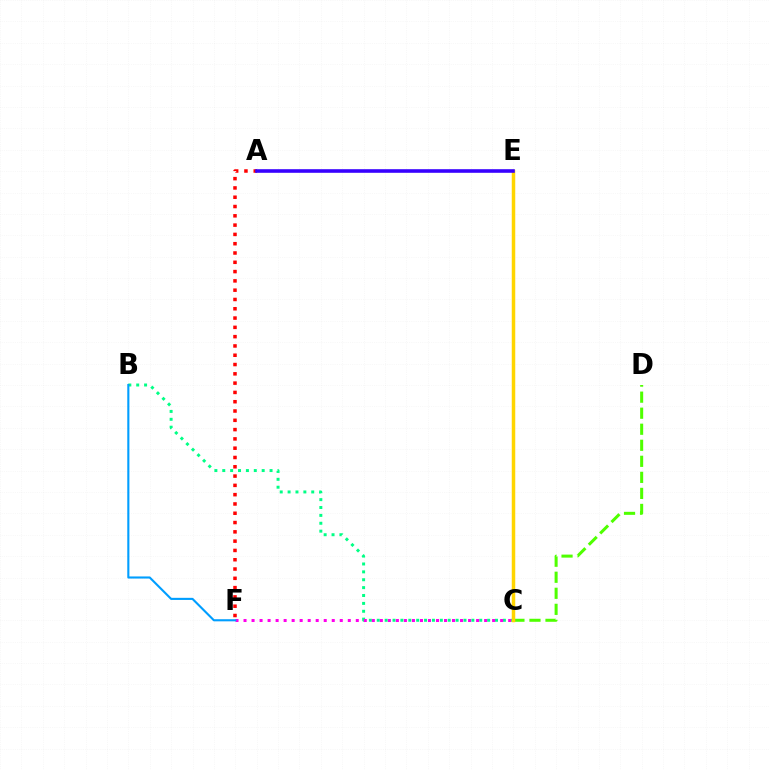{('A', 'F'): [{'color': '#ff0000', 'line_style': 'dotted', 'thickness': 2.53}], ('B', 'C'): [{'color': '#00ff86', 'line_style': 'dotted', 'thickness': 2.14}], ('C', 'D'): [{'color': '#4fff00', 'line_style': 'dashed', 'thickness': 2.18}], ('C', 'F'): [{'color': '#ff00ed', 'line_style': 'dotted', 'thickness': 2.18}], ('C', 'E'): [{'color': '#ffd500', 'line_style': 'solid', 'thickness': 2.51}], ('B', 'F'): [{'color': '#009eff', 'line_style': 'solid', 'thickness': 1.52}], ('A', 'E'): [{'color': '#3700ff', 'line_style': 'solid', 'thickness': 2.59}]}